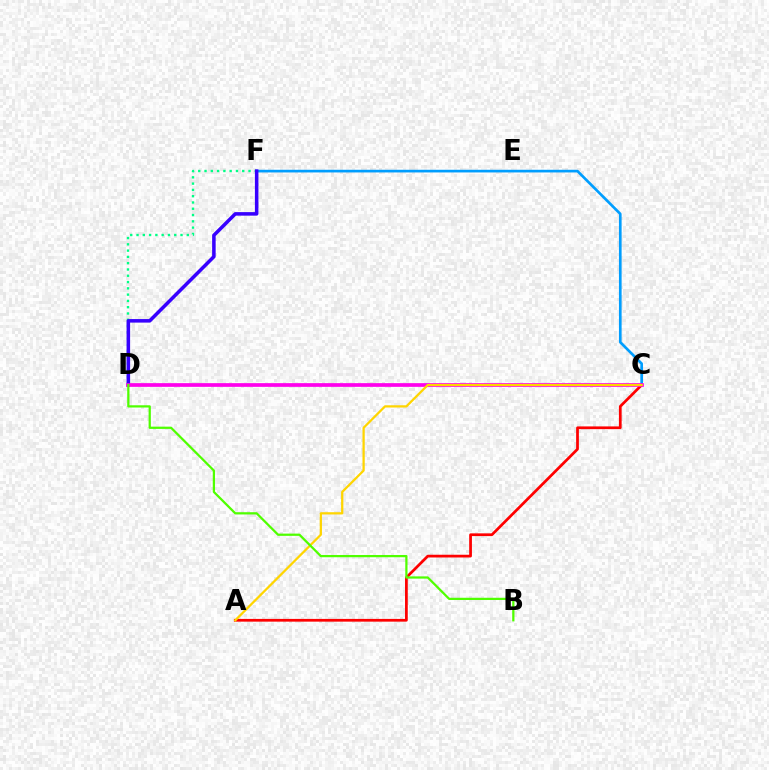{('C', 'F'): [{'color': '#009eff', 'line_style': 'solid', 'thickness': 1.93}], ('D', 'F'): [{'color': '#00ff86', 'line_style': 'dotted', 'thickness': 1.71}, {'color': '#3700ff', 'line_style': 'solid', 'thickness': 2.55}], ('A', 'C'): [{'color': '#ff0000', 'line_style': 'solid', 'thickness': 1.97}, {'color': '#ffd500', 'line_style': 'solid', 'thickness': 1.62}], ('C', 'D'): [{'color': '#ff00ed', 'line_style': 'solid', 'thickness': 2.66}], ('B', 'D'): [{'color': '#4fff00', 'line_style': 'solid', 'thickness': 1.62}]}